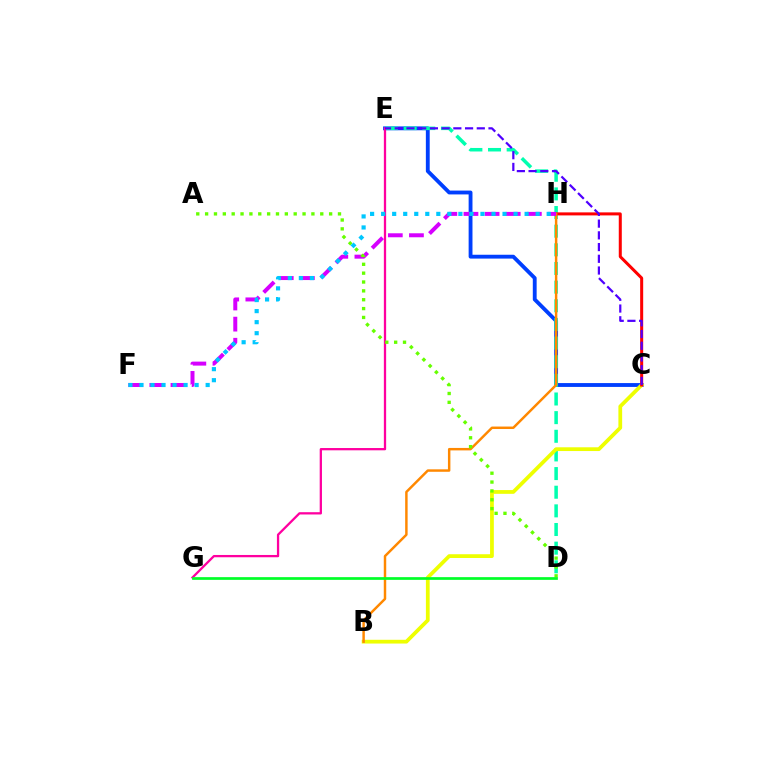{('C', 'E'): [{'color': '#003fff', 'line_style': 'solid', 'thickness': 2.77}, {'color': '#4f00ff', 'line_style': 'dashed', 'thickness': 1.59}], ('D', 'E'): [{'color': '#00ffaf', 'line_style': 'dashed', 'thickness': 2.53}], ('E', 'G'): [{'color': '#ff00a0', 'line_style': 'solid', 'thickness': 1.64}], ('B', 'C'): [{'color': '#eeff00', 'line_style': 'solid', 'thickness': 2.71}], ('C', 'H'): [{'color': '#ff0000', 'line_style': 'solid', 'thickness': 2.18}], ('B', 'H'): [{'color': '#ff8800', 'line_style': 'solid', 'thickness': 1.77}], ('F', 'H'): [{'color': '#d600ff', 'line_style': 'dashed', 'thickness': 2.87}, {'color': '#00c7ff', 'line_style': 'dotted', 'thickness': 3.0}], ('A', 'D'): [{'color': '#66ff00', 'line_style': 'dotted', 'thickness': 2.41}], ('D', 'G'): [{'color': '#00ff27', 'line_style': 'solid', 'thickness': 1.95}]}